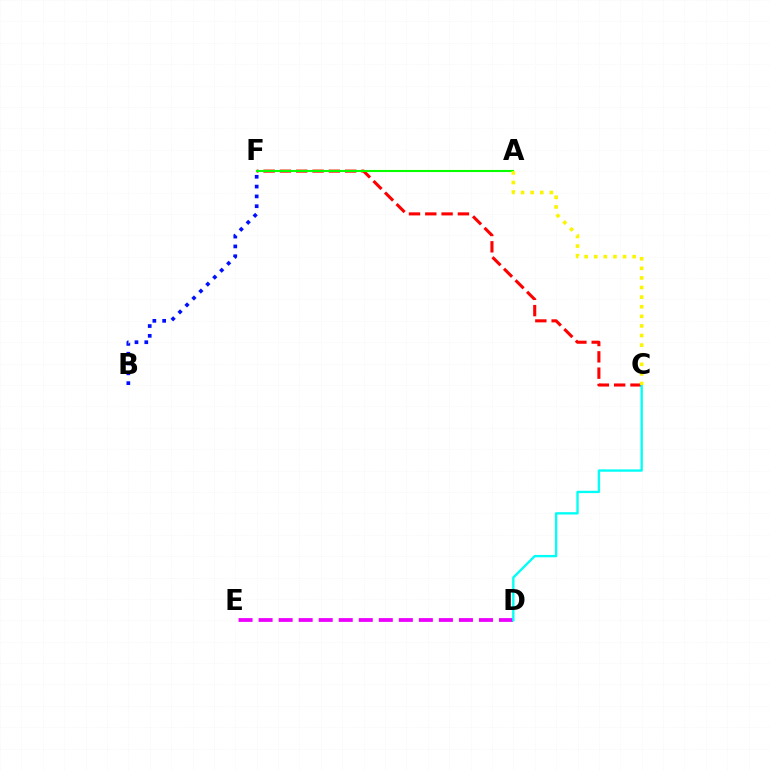{('D', 'E'): [{'color': '#ee00ff', 'line_style': 'dashed', 'thickness': 2.72}], ('C', 'F'): [{'color': '#ff0000', 'line_style': 'dashed', 'thickness': 2.22}], ('A', 'F'): [{'color': '#08ff00', 'line_style': 'solid', 'thickness': 1.51}], ('B', 'F'): [{'color': '#0010ff', 'line_style': 'dotted', 'thickness': 2.67}], ('C', 'D'): [{'color': '#00fff6', 'line_style': 'solid', 'thickness': 1.69}], ('A', 'C'): [{'color': '#fcf500', 'line_style': 'dotted', 'thickness': 2.61}]}